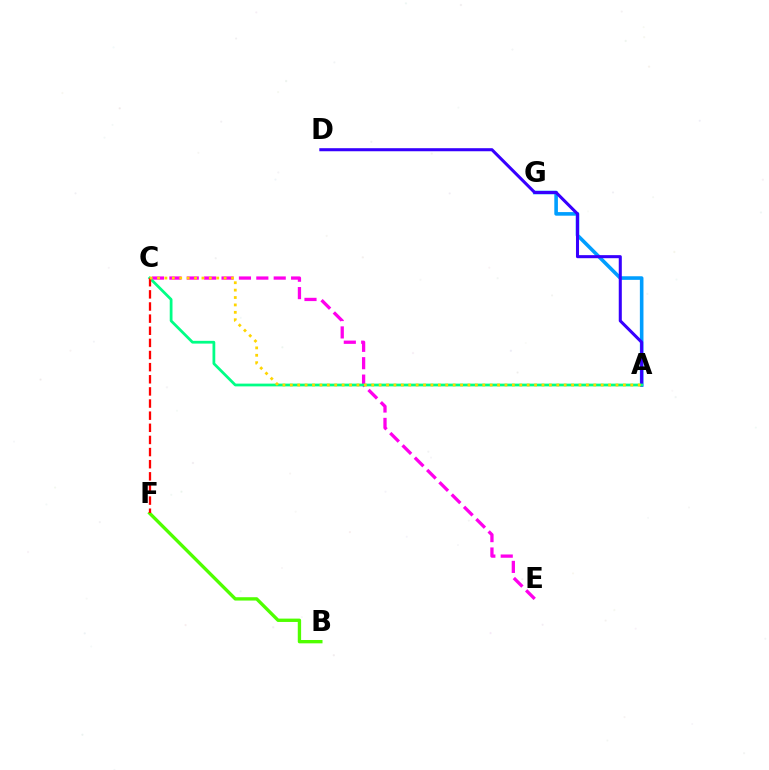{('B', 'F'): [{'color': '#4fff00', 'line_style': 'solid', 'thickness': 2.41}], ('A', 'G'): [{'color': '#009eff', 'line_style': 'solid', 'thickness': 2.59}], ('A', 'D'): [{'color': '#3700ff', 'line_style': 'solid', 'thickness': 2.2}], ('C', 'E'): [{'color': '#ff00ed', 'line_style': 'dashed', 'thickness': 2.36}], ('A', 'C'): [{'color': '#00ff86', 'line_style': 'solid', 'thickness': 1.99}, {'color': '#ffd500', 'line_style': 'dotted', 'thickness': 2.01}], ('C', 'F'): [{'color': '#ff0000', 'line_style': 'dashed', 'thickness': 1.65}]}